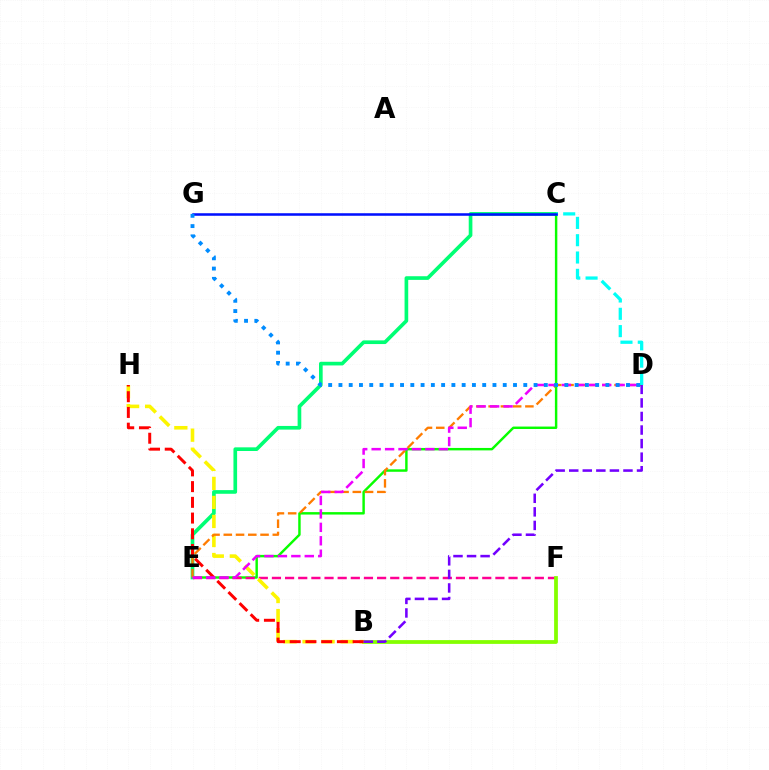{('C', 'E'): [{'color': '#08ff00', 'line_style': 'solid', 'thickness': 1.76}, {'color': '#00ff74', 'line_style': 'solid', 'thickness': 2.64}], ('E', 'F'): [{'color': '#ff0094', 'line_style': 'dashed', 'thickness': 1.79}], ('B', 'F'): [{'color': '#84ff00', 'line_style': 'solid', 'thickness': 2.71}], ('B', 'H'): [{'color': '#fcf500', 'line_style': 'dashed', 'thickness': 2.59}, {'color': '#ff0000', 'line_style': 'dashed', 'thickness': 2.14}], ('D', 'E'): [{'color': '#ff7c00', 'line_style': 'dashed', 'thickness': 1.66}, {'color': '#ee00ff', 'line_style': 'dashed', 'thickness': 1.83}], ('C', 'D'): [{'color': '#00fff6', 'line_style': 'dashed', 'thickness': 2.35}], ('C', 'G'): [{'color': '#0010ff', 'line_style': 'solid', 'thickness': 1.83}], ('B', 'D'): [{'color': '#7200ff', 'line_style': 'dashed', 'thickness': 1.84}], ('D', 'G'): [{'color': '#008cff', 'line_style': 'dotted', 'thickness': 2.79}]}